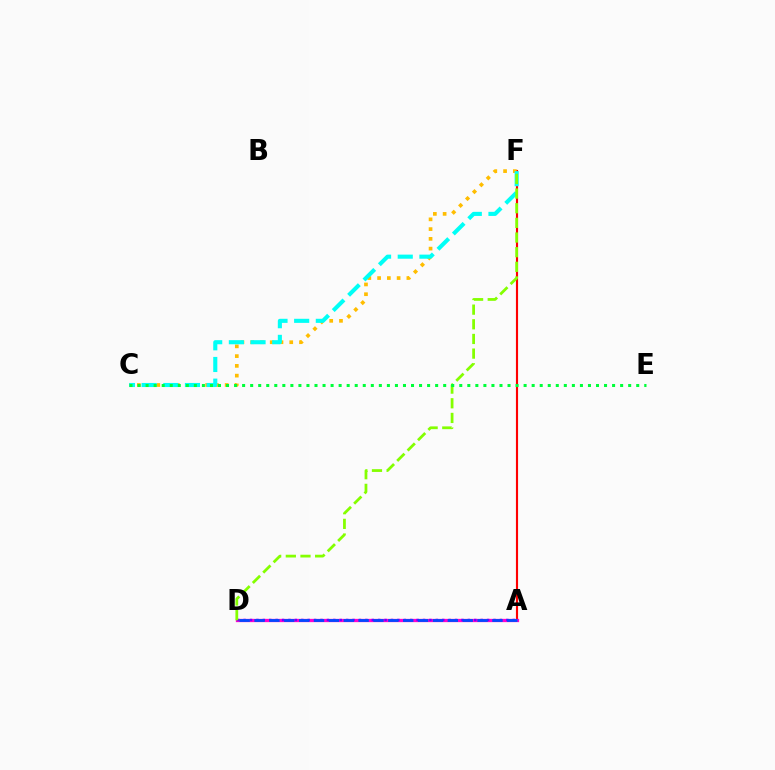{('A', 'F'): [{'color': '#ff0000', 'line_style': 'solid', 'thickness': 1.54}], ('A', 'D'): [{'color': '#ff00cf', 'line_style': 'solid', 'thickness': 2.36}, {'color': '#7200ff', 'line_style': 'dotted', 'thickness': 1.74}, {'color': '#004bff', 'line_style': 'dashed', 'thickness': 2.02}], ('C', 'F'): [{'color': '#ffbd00', 'line_style': 'dotted', 'thickness': 2.65}, {'color': '#00fff6', 'line_style': 'dashed', 'thickness': 2.94}], ('D', 'F'): [{'color': '#84ff00', 'line_style': 'dashed', 'thickness': 1.99}], ('C', 'E'): [{'color': '#00ff39', 'line_style': 'dotted', 'thickness': 2.19}]}